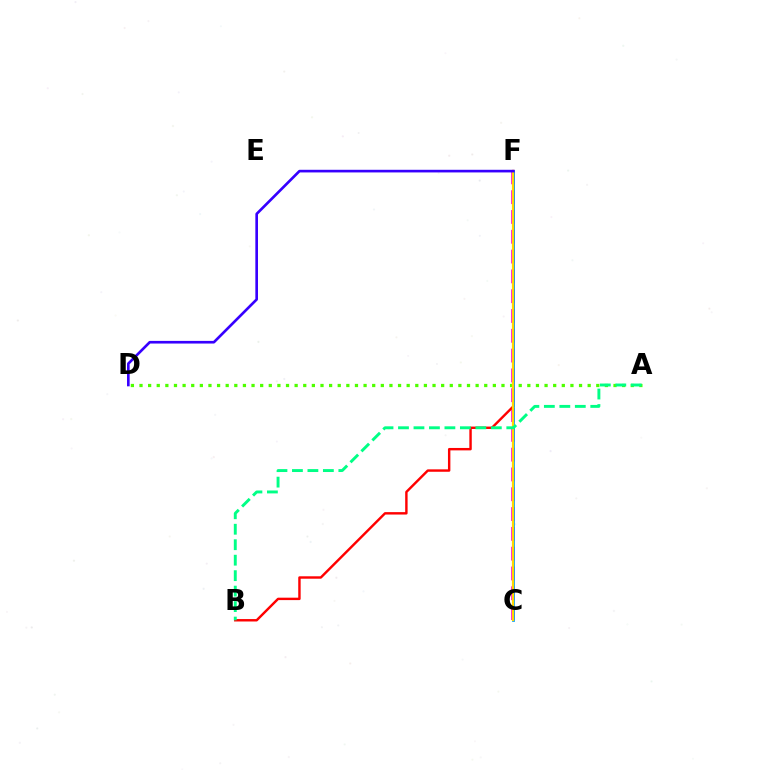{('A', 'D'): [{'color': '#4fff00', 'line_style': 'dotted', 'thickness': 2.34}], ('C', 'F'): [{'color': '#ff00ed', 'line_style': 'dashed', 'thickness': 2.69}, {'color': '#009eff', 'line_style': 'solid', 'thickness': 1.99}, {'color': '#ffd500', 'line_style': 'solid', 'thickness': 1.6}], ('B', 'F'): [{'color': '#ff0000', 'line_style': 'solid', 'thickness': 1.74}], ('D', 'F'): [{'color': '#3700ff', 'line_style': 'solid', 'thickness': 1.91}], ('A', 'B'): [{'color': '#00ff86', 'line_style': 'dashed', 'thickness': 2.1}]}